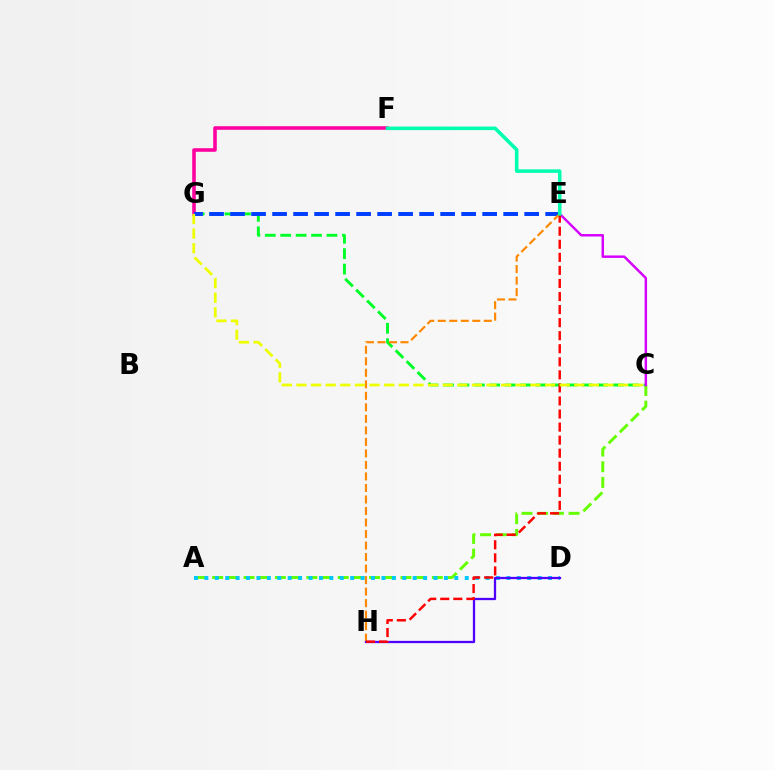{('C', 'G'): [{'color': '#00ff27', 'line_style': 'dashed', 'thickness': 2.1}, {'color': '#eeff00', 'line_style': 'dashed', 'thickness': 1.99}], ('F', 'G'): [{'color': '#ff00a0', 'line_style': 'solid', 'thickness': 2.58}], ('E', 'G'): [{'color': '#003fff', 'line_style': 'dashed', 'thickness': 2.85}], ('A', 'C'): [{'color': '#66ff00', 'line_style': 'dashed', 'thickness': 2.13}], ('C', 'E'): [{'color': '#d600ff', 'line_style': 'solid', 'thickness': 1.78}], ('E', 'H'): [{'color': '#ff8800', 'line_style': 'dashed', 'thickness': 1.56}, {'color': '#ff0000', 'line_style': 'dashed', 'thickness': 1.77}], ('A', 'D'): [{'color': '#00c7ff', 'line_style': 'dotted', 'thickness': 2.83}], ('D', 'H'): [{'color': '#4f00ff', 'line_style': 'solid', 'thickness': 1.64}], ('E', 'F'): [{'color': '#00ffaf', 'line_style': 'solid', 'thickness': 2.56}]}